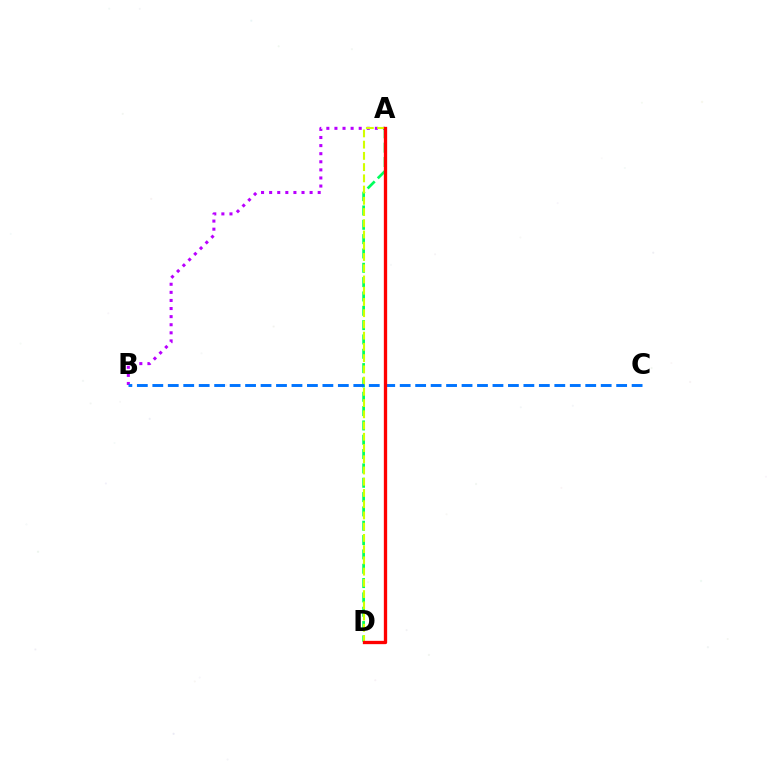{('A', 'B'): [{'color': '#b900ff', 'line_style': 'dotted', 'thickness': 2.2}], ('A', 'D'): [{'color': '#00ff5c', 'line_style': 'dashed', 'thickness': 1.95}, {'color': '#d1ff00', 'line_style': 'dashed', 'thickness': 1.53}, {'color': '#ff0000', 'line_style': 'solid', 'thickness': 2.38}], ('B', 'C'): [{'color': '#0074ff', 'line_style': 'dashed', 'thickness': 2.1}]}